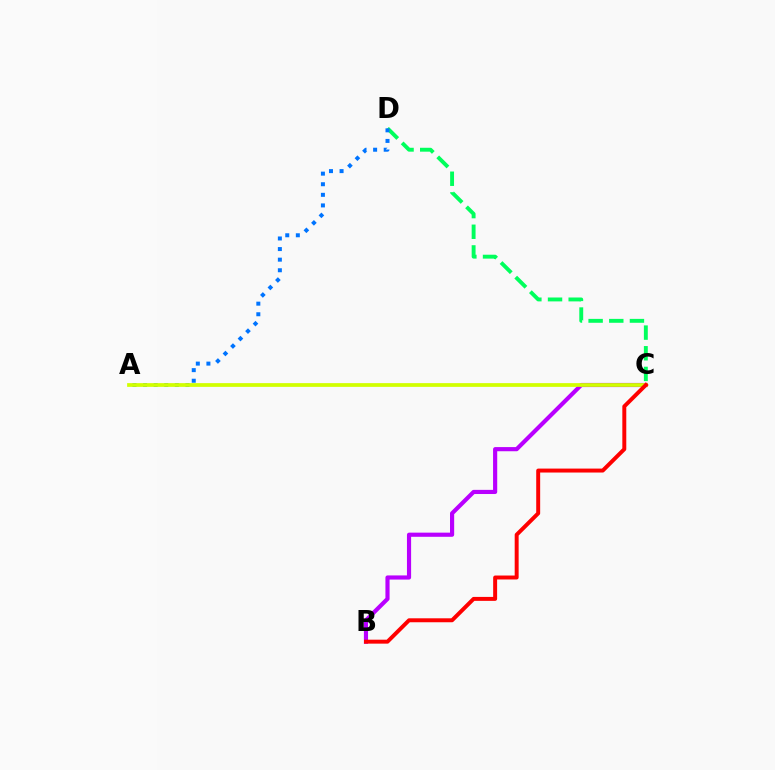{('C', 'D'): [{'color': '#00ff5c', 'line_style': 'dashed', 'thickness': 2.81}], ('A', 'D'): [{'color': '#0074ff', 'line_style': 'dotted', 'thickness': 2.88}], ('B', 'C'): [{'color': '#b900ff', 'line_style': 'solid', 'thickness': 2.99}, {'color': '#ff0000', 'line_style': 'solid', 'thickness': 2.84}], ('A', 'C'): [{'color': '#d1ff00', 'line_style': 'solid', 'thickness': 2.69}]}